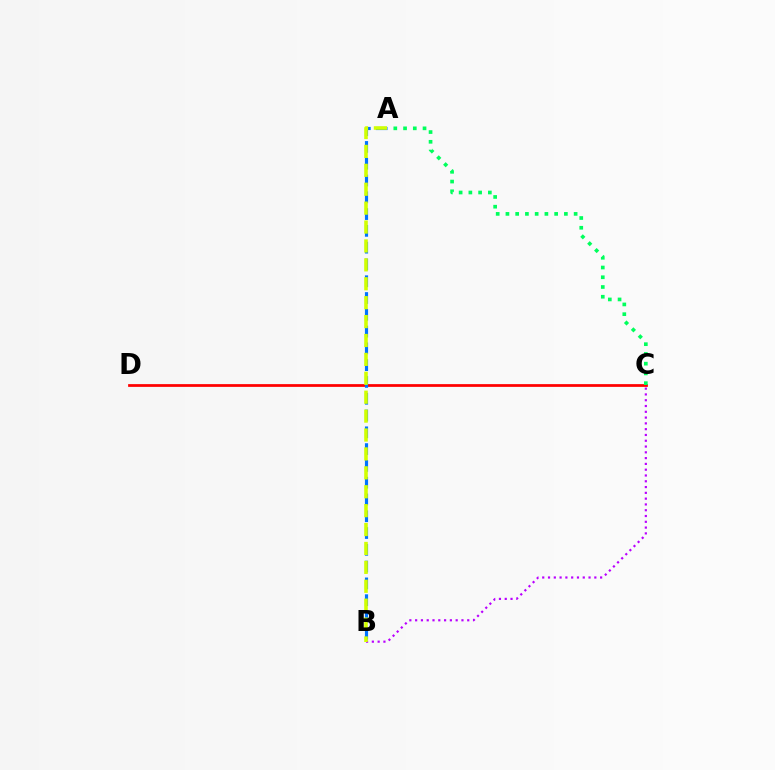{('B', 'C'): [{'color': '#b900ff', 'line_style': 'dotted', 'thickness': 1.57}], ('C', 'D'): [{'color': '#ff0000', 'line_style': 'solid', 'thickness': 1.98}], ('A', 'B'): [{'color': '#0074ff', 'line_style': 'dashed', 'thickness': 2.28}, {'color': '#d1ff00', 'line_style': 'dashed', 'thickness': 2.57}], ('A', 'C'): [{'color': '#00ff5c', 'line_style': 'dotted', 'thickness': 2.65}]}